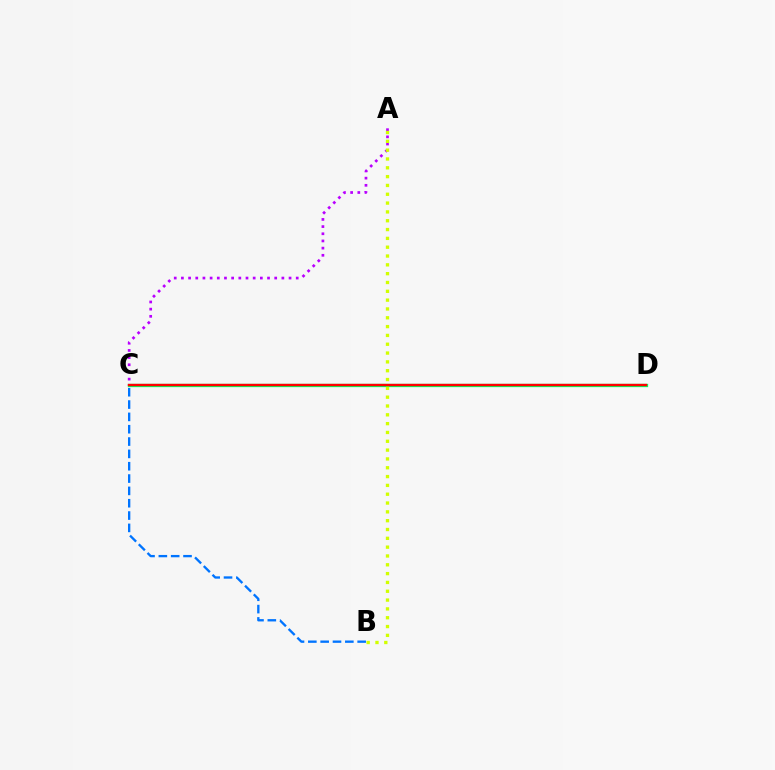{('B', 'C'): [{'color': '#0074ff', 'line_style': 'dashed', 'thickness': 1.68}], ('C', 'D'): [{'color': '#00ff5c', 'line_style': 'solid', 'thickness': 2.37}, {'color': '#ff0000', 'line_style': 'solid', 'thickness': 1.7}], ('A', 'C'): [{'color': '#b900ff', 'line_style': 'dotted', 'thickness': 1.95}], ('A', 'B'): [{'color': '#d1ff00', 'line_style': 'dotted', 'thickness': 2.4}]}